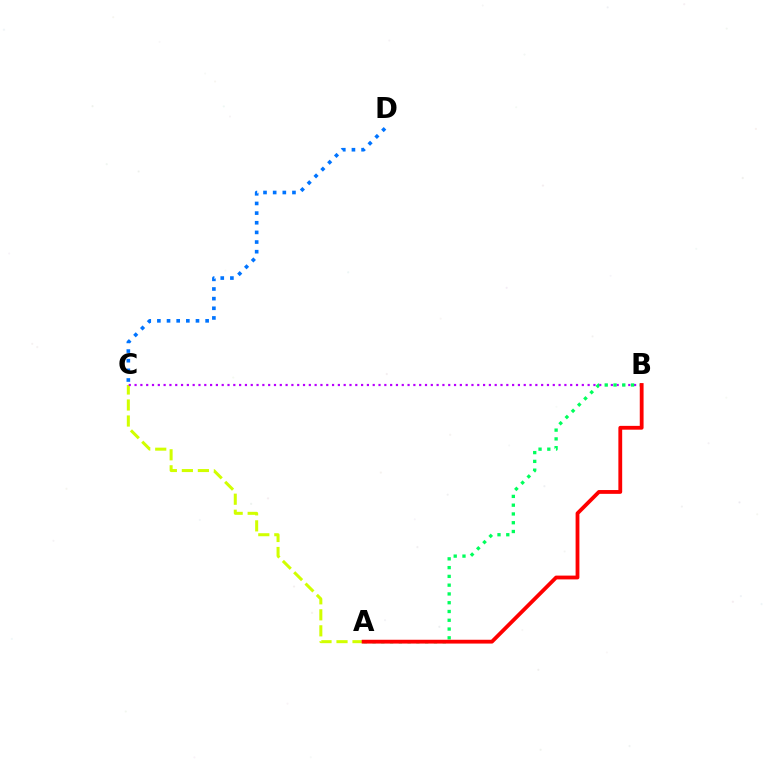{('A', 'C'): [{'color': '#d1ff00', 'line_style': 'dashed', 'thickness': 2.17}], ('B', 'C'): [{'color': '#b900ff', 'line_style': 'dotted', 'thickness': 1.58}], ('A', 'B'): [{'color': '#00ff5c', 'line_style': 'dotted', 'thickness': 2.38}, {'color': '#ff0000', 'line_style': 'solid', 'thickness': 2.74}], ('C', 'D'): [{'color': '#0074ff', 'line_style': 'dotted', 'thickness': 2.62}]}